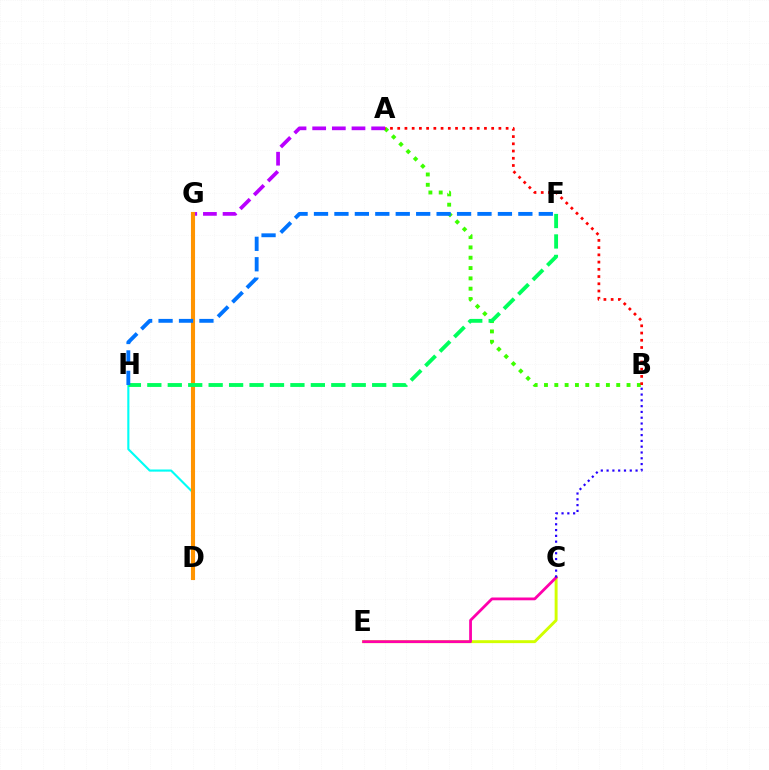{('C', 'E'): [{'color': '#d1ff00', 'line_style': 'solid', 'thickness': 2.11}, {'color': '#ff00ac', 'line_style': 'solid', 'thickness': 2.01}], ('A', 'B'): [{'color': '#3dff00', 'line_style': 'dotted', 'thickness': 2.8}, {'color': '#ff0000', 'line_style': 'dotted', 'thickness': 1.96}], ('D', 'H'): [{'color': '#00fff6', 'line_style': 'solid', 'thickness': 1.53}], ('A', 'G'): [{'color': '#b900ff', 'line_style': 'dashed', 'thickness': 2.67}], ('B', 'C'): [{'color': '#2500ff', 'line_style': 'dotted', 'thickness': 1.57}], ('D', 'G'): [{'color': '#ff9400', 'line_style': 'solid', 'thickness': 2.96}], ('F', 'H'): [{'color': '#00ff5c', 'line_style': 'dashed', 'thickness': 2.78}, {'color': '#0074ff', 'line_style': 'dashed', 'thickness': 2.78}]}